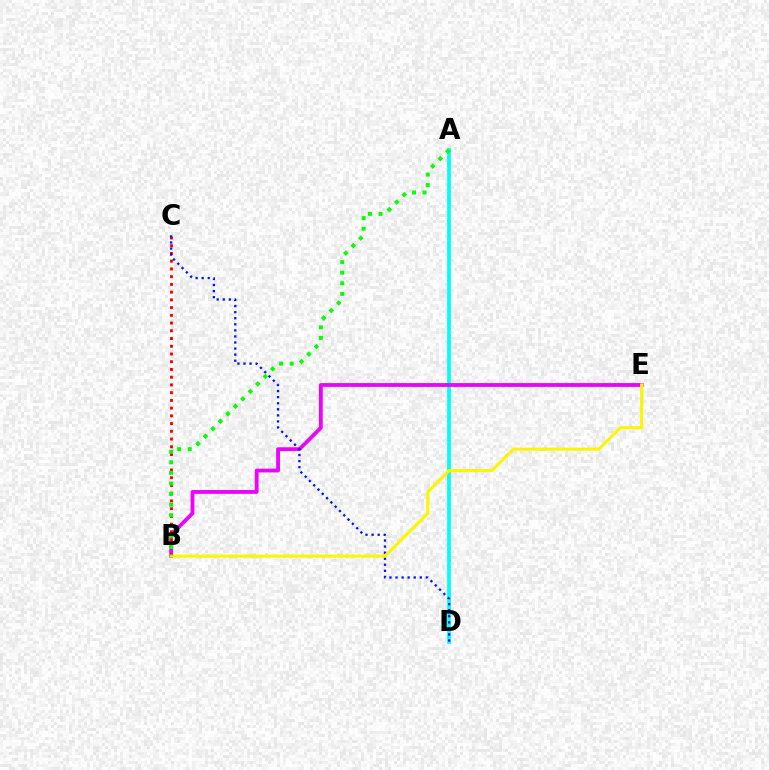{('A', 'D'): [{'color': '#00fff6', 'line_style': 'solid', 'thickness': 2.69}], ('B', 'E'): [{'color': '#ee00ff', 'line_style': 'solid', 'thickness': 2.74}, {'color': '#fcf500', 'line_style': 'solid', 'thickness': 2.21}], ('B', 'C'): [{'color': '#ff0000', 'line_style': 'dotted', 'thickness': 2.1}], ('C', 'D'): [{'color': '#0010ff', 'line_style': 'dotted', 'thickness': 1.65}], ('A', 'B'): [{'color': '#08ff00', 'line_style': 'dotted', 'thickness': 2.87}]}